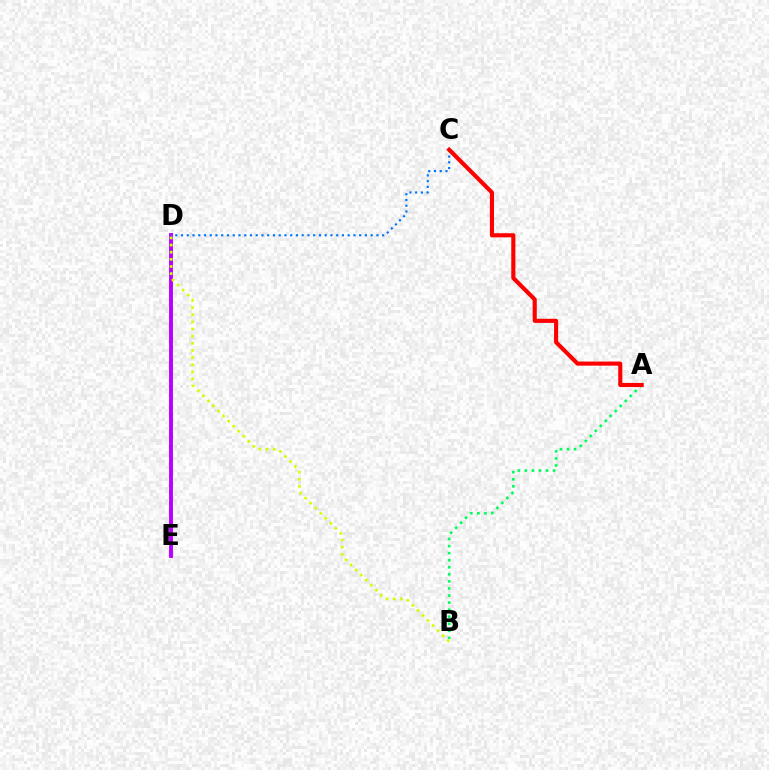{('D', 'E'): [{'color': '#b900ff', 'line_style': 'solid', 'thickness': 2.81}], ('C', 'D'): [{'color': '#0074ff', 'line_style': 'dotted', 'thickness': 1.56}], ('A', 'B'): [{'color': '#00ff5c', 'line_style': 'dotted', 'thickness': 1.92}], ('B', 'D'): [{'color': '#d1ff00', 'line_style': 'dotted', 'thickness': 1.94}], ('A', 'C'): [{'color': '#ff0000', 'line_style': 'solid', 'thickness': 2.96}]}